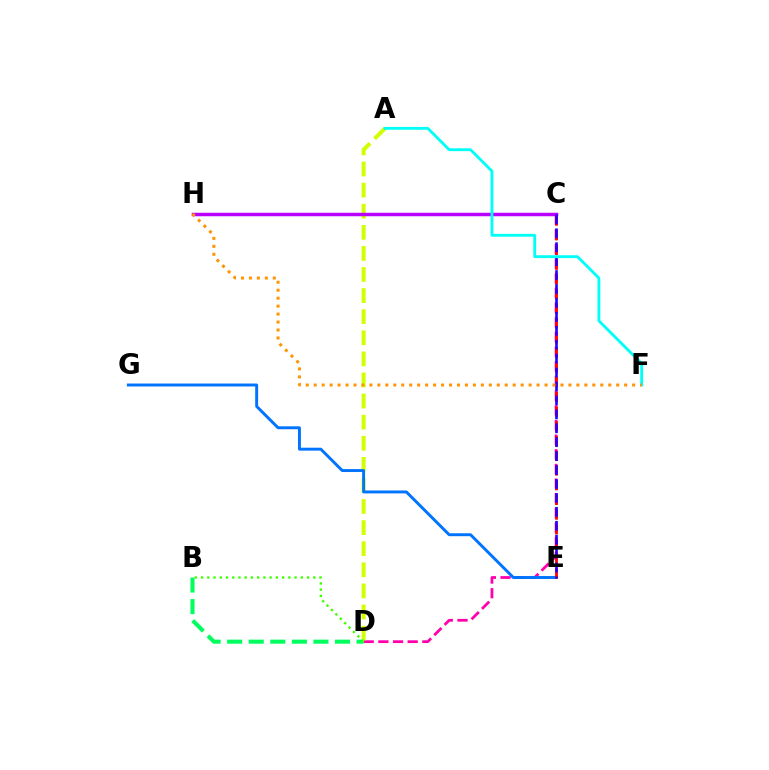{('C', 'D'): [{'color': '#ff00ac', 'line_style': 'dashed', 'thickness': 1.99}], ('A', 'D'): [{'color': '#d1ff00', 'line_style': 'dashed', 'thickness': 2.87}], ('B', 'D'): [{'color': '#00ff5c', 'line_style': 'dashed', 'thickness': 2.93}, {'color': '#3dff00', 'line_style': 'dotted', 'thickness': 1.69}], ('C', 'H'): [{'color': '#b900ff', 'line_style': 'solid', 'thickness': 2.51}], ('E', 'G'): [{'color': '#0074ff', 'line_style': 'solid', 'thickness': 2.11}], ('C', 'E'): [{'color': '#ff0000', 'line_style': 'dashed', 'thickness': 2.0}, {'color': '#2500ff', 'line_style': 'dashed', 'thickness': 1.89}], ('A', 'F'): [{'color': '#00fff6', 'line_style': 'solid', 'thickness': 2.05}], ('F', 'H'): [{'color': '#ff9400', 'line_style': 'dotted', 'thickness': 2.16}]}